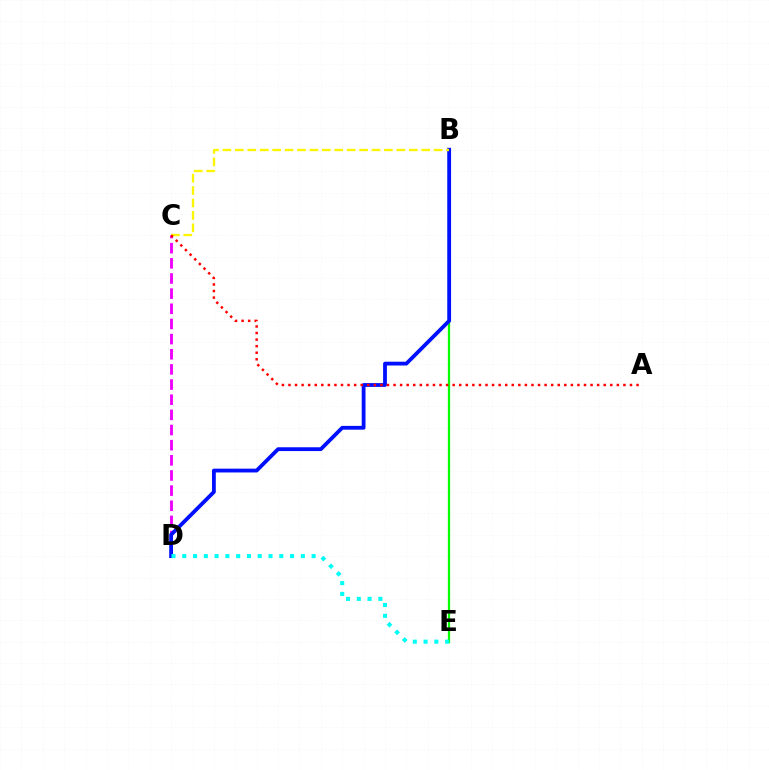{('C', 'D'): [{'color': '#ee00ff', 'line_style': 'dashed', 'thickness': 2.06}], ('B', 'E'): [{'color': '#08ff00', 'line_style': 'solid', 'thickness': 1.64}], ('B', 'D'): [{'color': '#0010ff', 'line_style': 'solid', 'thickness': 2.74}], ('B', 'C'): [{'color': '#fcf500', 'line_style': 'dashed', 'thickness': 1.69}], ('A', 'C'): [{'color': '#ff0000', 'line_style': 'dotted', 'thickness': 1.78}], ('D', 'E'): [{'color': '#00fff6', 'line_style': 'dotted', 'thickness': 2.93}]}